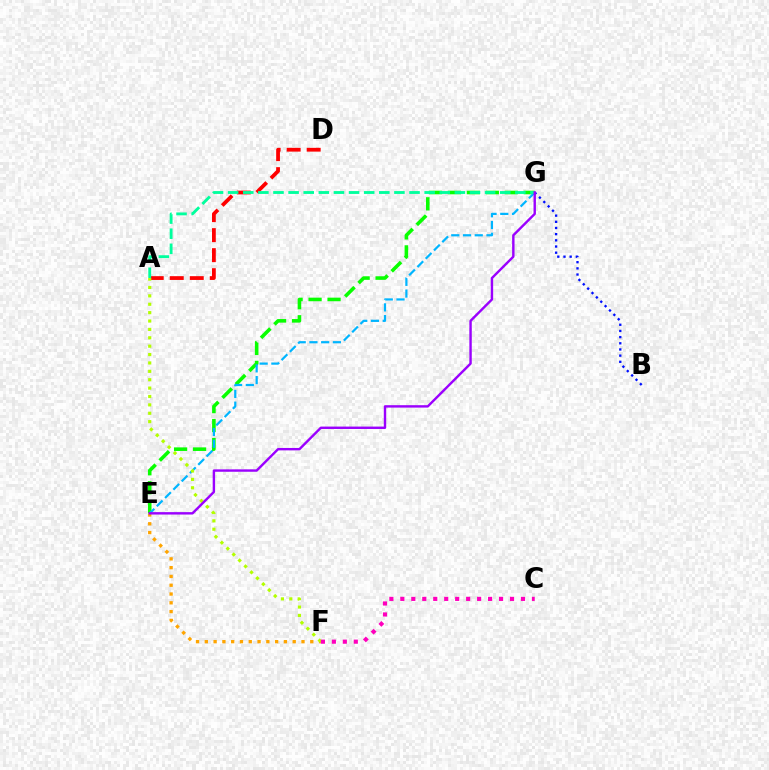{('E', 'G'): [{'color': '#08ff00', 'line_style': 'dashed', 'thickness': 2.58}, {'color': '#00b5ff', 'line_style': 'dashed', 'thickness': 1.59}, {'color': '#9b00ff', 'line_style': 'solid', 'thickness': 1.73}], ('E', 'F'): [{'color': '#ffa500', 'line_style': 'dotted', 'thickness': 2.39}], ('A', 'D'): [{'color': '#ff0000', 'line_style': 'dashed', 'thickness': 2.72}], ('B', 'G'): [{'color': '#0010ff', 'line_style': 'dotted', 'thickness': 1.68}], ('A', 'G'): [{'color': '#00ff9d', 'line_style': 'dashed', 'thickness': 2.05}], ('A', 'F'): [{'color': '#b3ff00', 'line_style': 'dotted', 'thickness': 2.28}], ('C', 'F'): [{'color': '#ff00bd', 'line_style': 'dotted', 'thickness': 2.98}]}